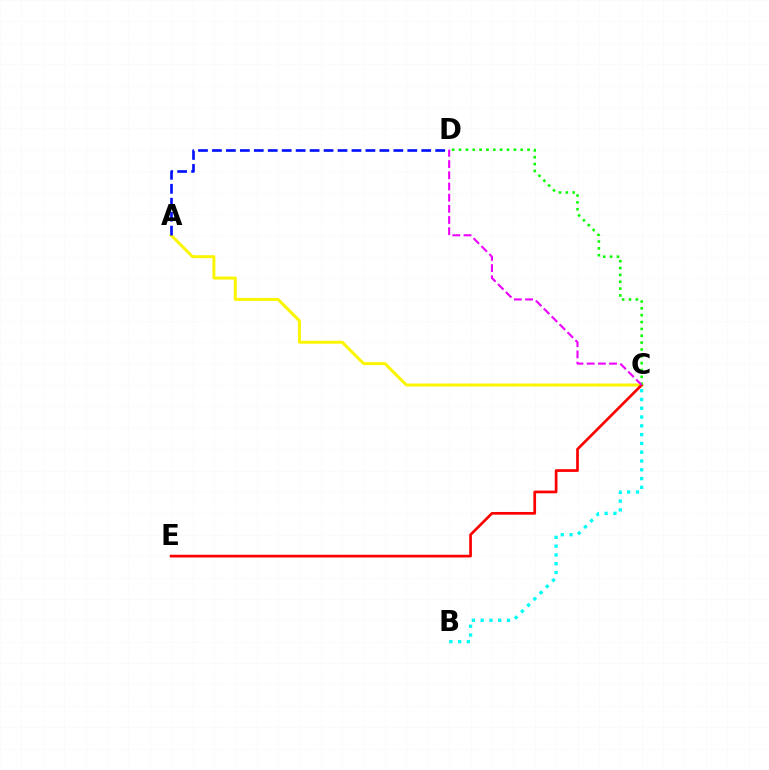{('A', 'C'): [{'color': '#fcf500', 'line_style': 'solid', 'thickness': 2.14}], ('A', 'D'): [{'color': '#0010ff', 'line_style': 'dashed', 'thickness': 1.9}], ('C', 'E'): [{'color': '#ff0000', 'line_style': 'solid', 'thickness': 1.95}], ('C', 'D'): [{'color': '#08ff00', 'line_style': 'dotted', 'thickness': 1.86}, {'color': '#ee00ff', 'line_style': 'dashed', 'thickness': 1.52}], ('B', 'C'): [{'color': '#00fff6', 'line_style': 'dotted', 'thickness': 2.39}]}